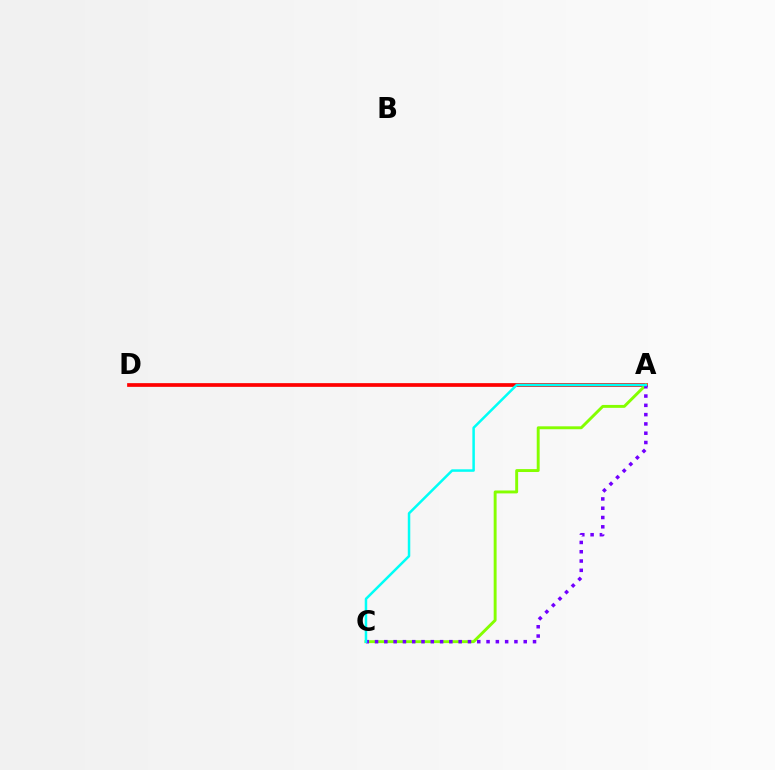{('A', 'D'): [{'color': '#ff0000', 'line_style': 'solid', 'thickness': 2.67}], ('A', 'C'): [{'color': '#84ff00', 'line_style': 'solid', 'thickness': 2.1}, {'color': '#7200ff', 'line_style': 'dotted', 'thickness': 2.52}, {'color': '#00fff6', 'line_style': 'solid', 'thickness': 1.8}]}